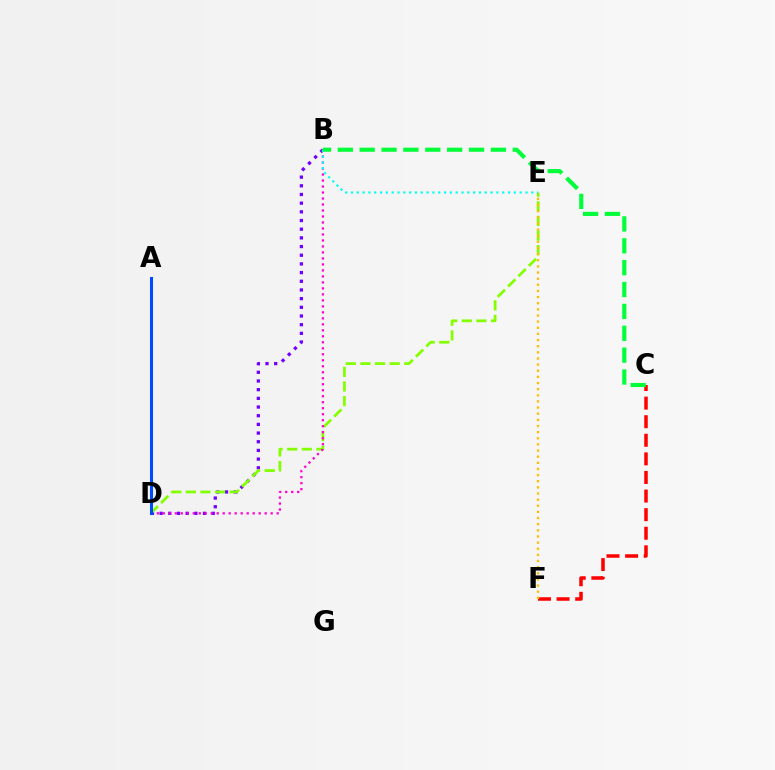{('C', 'F'): [{'color': '#ff0000', 'line_style': 'dashed', 'thickness': 2.53}], ('B', 'D'): [{'color': '#7200ff', 'line_style': 'dotted', 'thickness': 2.36}, {'color': '#ff00cf', 'line_style': 'dotted', 'thickness': 1.63}], ('D', 'E'): [{'color': '#84ff00', 'line_style': 'dashed', 'thickness': 1.99}], ('E', 'F'): [{'color': '#ffbd00', 'line_style': 'dotted', 'thickness': 1.67}], ('B', 'E'): [{'color': '#00fff6', 'line_style': 'dotted', 'thickness': 1.58}], ('A', 'D'): [{'color': '#004bff', 'line_style': 'solid', 'thickness': 2.2}], ('B', 'C'): [{'color': '#00ff39', 'line_style': 'dashed', 'thickness': 2.97}]}